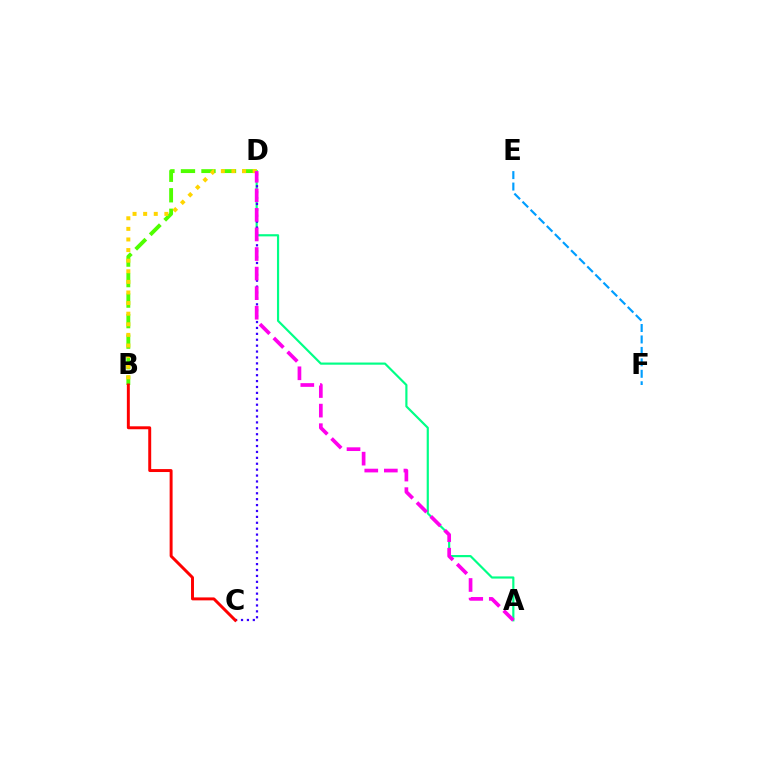{('B', 'D'): [{'color': '#4fff00', 'line_style': 'dashed', 'thickness': 2.79}, {'color': '#ffd500', 'line_style': 'dotted', 'thickness': 2.88}], ('A', 'D'): [{'color': '#00ff86', 'line_style': 'solid', 'thickness': 1.56}, {'color': '#ff00ed', 'line_style': 'dashed', 'thickness': 2.66}], ('C', 'D'): [{'color': '#3700ff', 'line_style': 'dotted', 'thickness': 1.6}], ('E', 'F'): [{'color': '#009eff', 'line_style': 'dashed', 'thickness': 1.56}], ('B', 'C'): [{'color': '#ff0000', 'line_style': 'solid', 'thickness': 2.12}]}